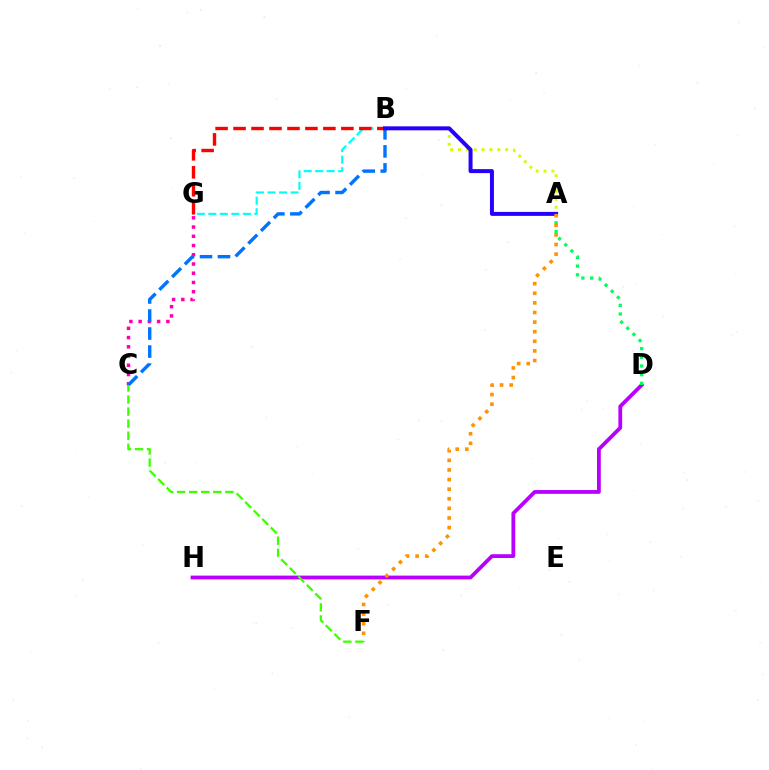{('C', 'G'): [{'color': '#ff00ac', 'line_style': 'dotted', 'thickness': 2.51}], ('D', 'H'): [{'color': '#b900ff', 'line_style': 'solid', 'thickness': 2.73}], ('A', 'D'): [{'color': '#00ff5c', 'line_style': 'dotted', 'thickness': 2.36}], ('A', 'B'): [{'color': '#d1ff00', 'line_style': 'dotted', 'thickness': 2.14}, {'color': '#2500ff', 'line_style': 'solid', 'thickness': 2.86}], ('B', 'G'): [{'color': '#00fff6', 'line_style': 'dashed', 'thickness': 1.56}, {'color': '#ff0000', 'line_style': 'dashed', 'thickness': 2.44}], ('B', 'C'): [{'color': '#0074ff', 'line_style': 'dashed', 'thickness': 2.45}], ('C', 'F'): [{'color': '#3dff00', 'line_style': 'dashed', 'thickness': 1.64}], ('A', 'F'): [{'color': '#ff9400', 'line_style': 'dotted', 'thickness': 2.61}]}